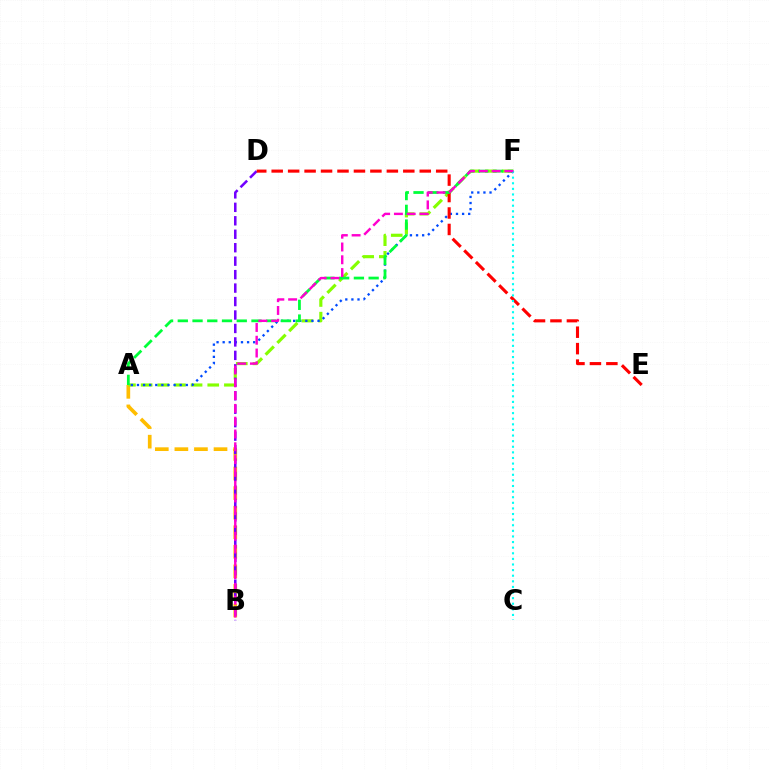{('A', 'B'): [{'color': '#ffbd00', 'line_style': 'dashed', 'thickness': 2.66}], ('A', 'F'): [{'color': '#84ff00', 'line_style': 'dashed', 'thickness': 2.26}, {'color': '#004bff', 'line_style': 'dotted', 'thickness': 1.66}, {'color': '#00ff39', 'line_style': 'dashed', 'thickness': 2.0}], ('B', 'D'): [{'color': '#7200ff', 'line_style': 'dashed', 'thickness': 1.83}], ('D', 'E'): [{'color': '#ff0000', 'line_style': 'dashed', 'thickness': 2.23}], ('C', 'F'): [{'color': '#00fff6', 'line_style': 'dotted', 'thickness': 1.52}], ('B', 'F'): [{'color': '#ff00cf', 'line_style': 'dashed', 'thickness': 1.74}]}